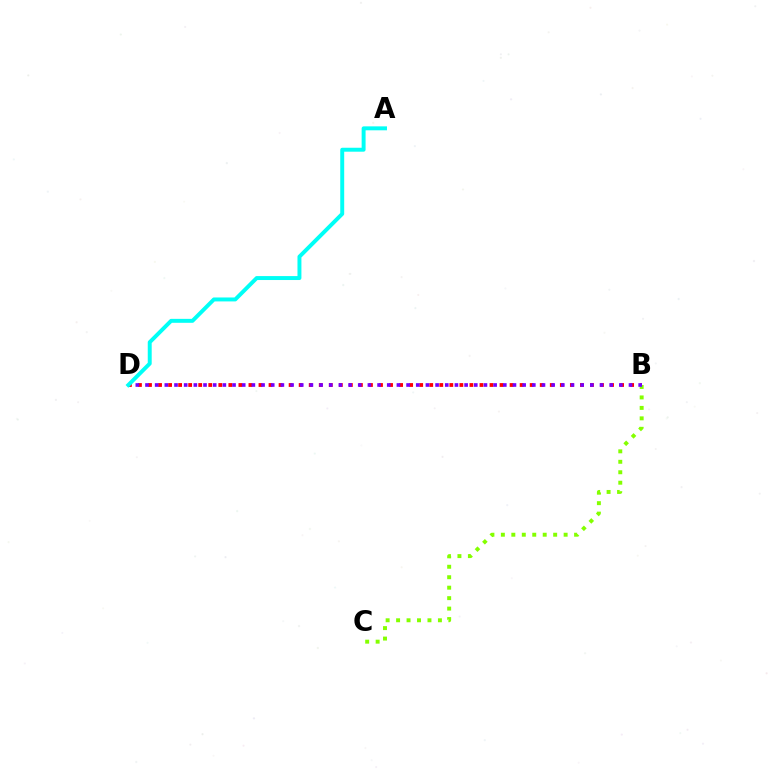{('B', 'D'): [{'color': '#ff0000', 'line_style': 'dotted', 'thickness': 2.73}, {'color': '#7200ff', 'line_style': 'dotted', 'thickness': 2.63}], ('B', 'C'): [{'color': '#84ff00', 'line_style': 'dotted', 'thickness': 2.84}], ('A', 'D'): [{'color': '#00fff6', 'line_style': 'solid', 'thickness': 2.84}]}